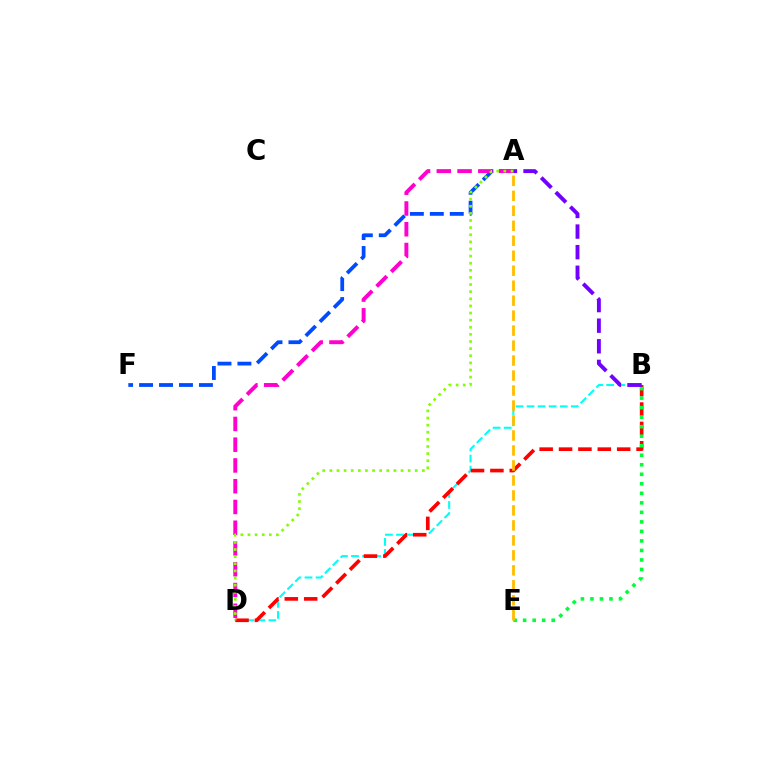{('A', 'F'): [{'color': '#004bff', 'line_style': 'dashed', 'thickness': 2.71}], ('B', 'D'): [{'color': '#00fff6', 'line_style': 'dashed', 'thickness': 1.5}, {'color': '#ff0000', 'line_style': 'dashed', 'thickness': 2.63}], ('A', 'D'): [{'color': '#ff00cf', 'line_style': 'dashed', 'thickness': 2.82}, {'color': '#84ff00', 'line_style': 'dotted', 'thickness': 1.93}], ('B', 'E'): [{'color': '#00ff39', 'line_style': 'dotted', 'thickness': 2.59}], ('A', 'B'): [{'color': '#7200ff', 'line_style': 'dashed', 'thickness': 2.8}], ('A', 'E'): [{'color': '#ffbd00', 'line_style': 'dashed', 'thickness': 2.04}]}